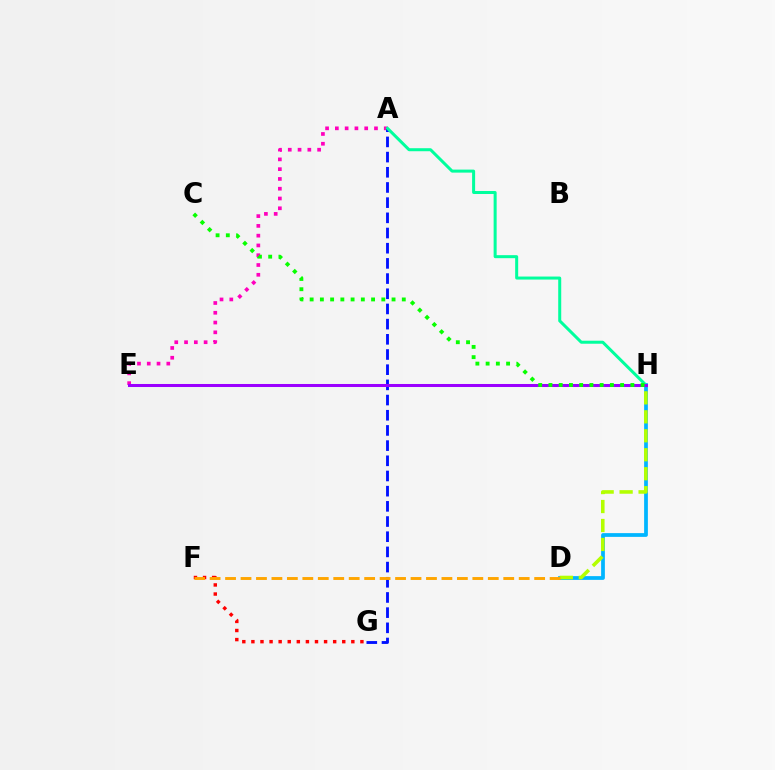{('D', 'H'): [{'color': '#00b5ff', 'line_style': 'solid', 'thickness': 2.7}, {'color': '#b3ff00', 'line_style': 'dashed', 'thickness': 2.58}], ('F', 'G'): [{'color': '#ff0000', 'line_style': 'dotted', 'thickness': 2.47}], ('A', 'E'): [{'color': '#ff00bd', 'line_style': 'dotted', 'thickness': 2.66}], ('A', 'G'): [{'color': '#0010ff', 'line_style': 'dashed', 'thickness': 2.06}], ('A', 'H'): [{'color': '#00ff9d', 'line_style': 'solid', 'thickness': 2.17}], ('E', 'H'): [{'color': '#9b00ff', 'line_style': 'solid', 'thickness': 2.18}], ('D', 'F'): [{'color': '#ffa500', 'line_style': 'dashed', 'thickness': 2.1}], ('C', 'H'): [{'color': '#08ff00', 'line_style': 'dotted', 'thickness': 2.78}]}